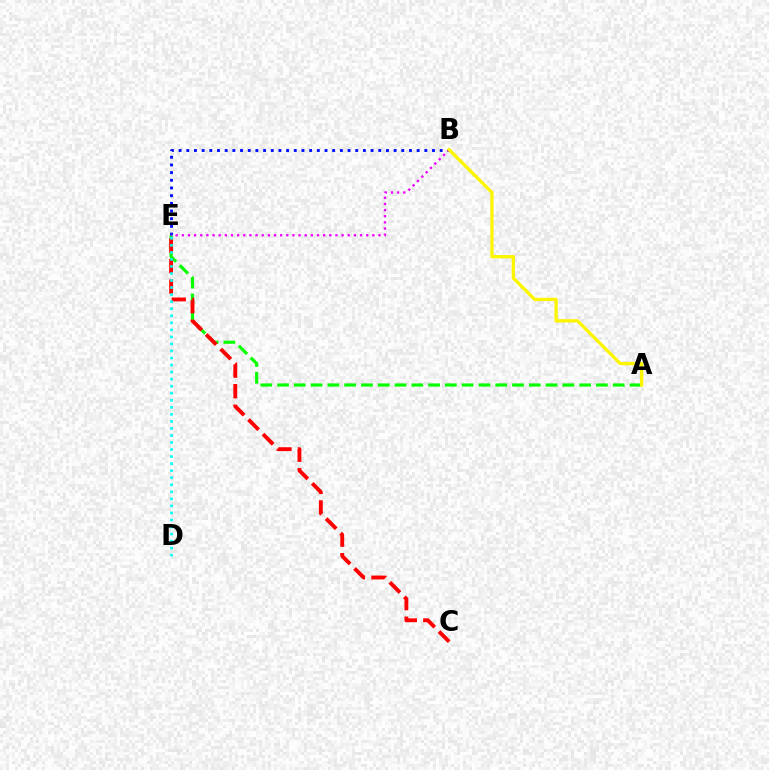{('A', 'E'): [{'color': '#08ff00', 'line_style': 'dashed', 'thickness': 2.28}], ('C', 'E'): [{'color': '#ff0000', 'line_style': 'dashed', 'thickness': 2.79}], ('B', 'E'): [{'color': '#0010ff', 'line_style': 'dotted', 'thickness': 2.09}, {'color': '#ee00ff', 'line_style': 'dotted', 'thickness': 1.67}], ('D', 'E'): [{'color': '#00fff6', 'line_style': 'dotted', 'thickness': 1.91}], ('A', 'B'): [{'color': '#fcf500', 'line_style': 'solid', 'thickness': 2.38}]}